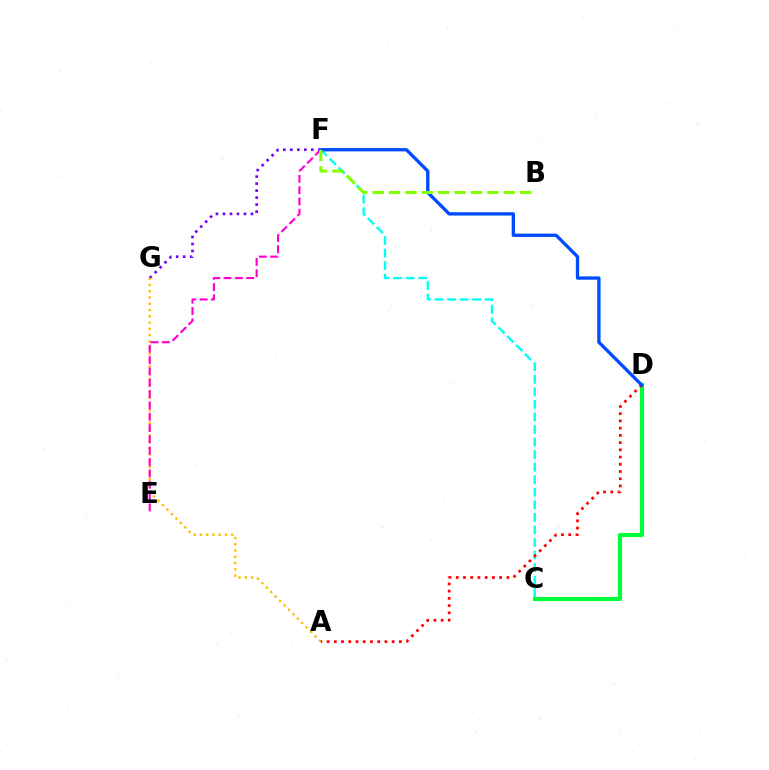{('F', 'G'): [{'color': '#7200ff', 'line_style': 'dotted', 'thickness': 1.9}], ('A', 'G'): [{'color': '#ffbd00', 'line_style': 'dotted', 'thickness': 1.7}], ('C', 'F'): [{'color': '#00fff6', 'line_style': 'dashed', 'thickness': 1.7}], ('E', 'F'): [{'color': '#ff00cf', 'line_style': 'dashed', 'thickness': 1.54}], ('C', 'D'): [{'color': '#00ff39', 'line_style': 'solid', 'thickness': 2.98}], ('A', 'D'): [{'color': '#ff0000', 'line_style': 'dotted', 'thickness': 1.97}], ('D', 'F'): [{'color': '#004bff', 'line_style': 'solid', 'thickness': 2.39}], ('B', 'F'): [{'color': '#84ff00', 'line_style': 'dashed', 'thickness': 2.23}]}